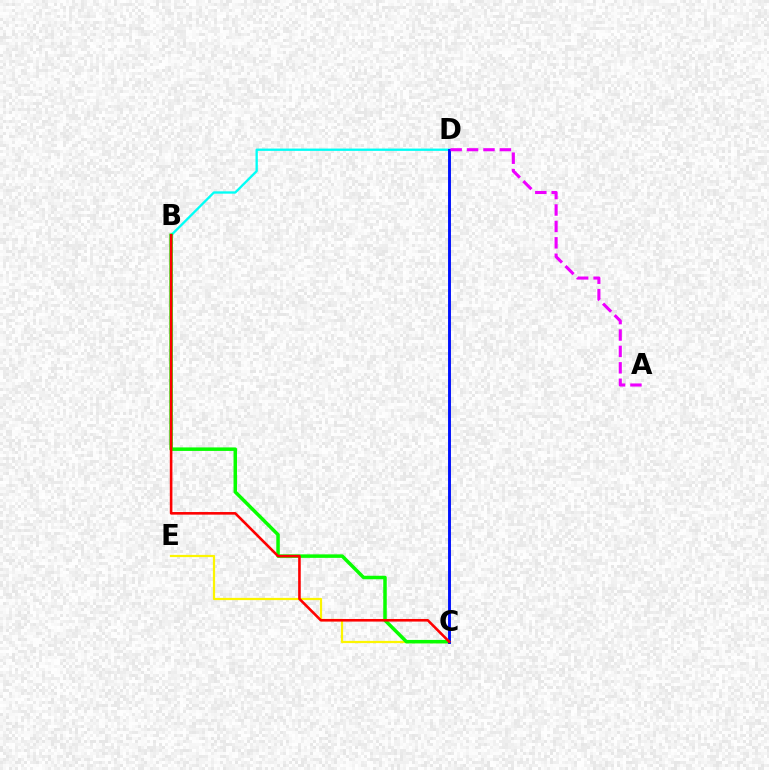{('C', 'E'): [{'color': '#fcf500', 'line_style': 'solid', 'thickness': 1.6}], ('B', 'D'): [{'color': '#00fff6', 'line_style': 'solid', 'thickness': 1.67}], ('B', 'C'): [{'color': '#08ff00', 'line_style': 'solid', 'thickness': 2.52}, {'color': '#ff0000', 'line_style': 'solid', 'thickness': 1.87}], ('C', 'D'): [{'color': '#0010ff', 'line_style': 'solid', 'thickness': 2.09}], ('A', 'D'): [{'color': '#ee00ff', 'line_style': 'dashed', 'thickness': 2.23}]}